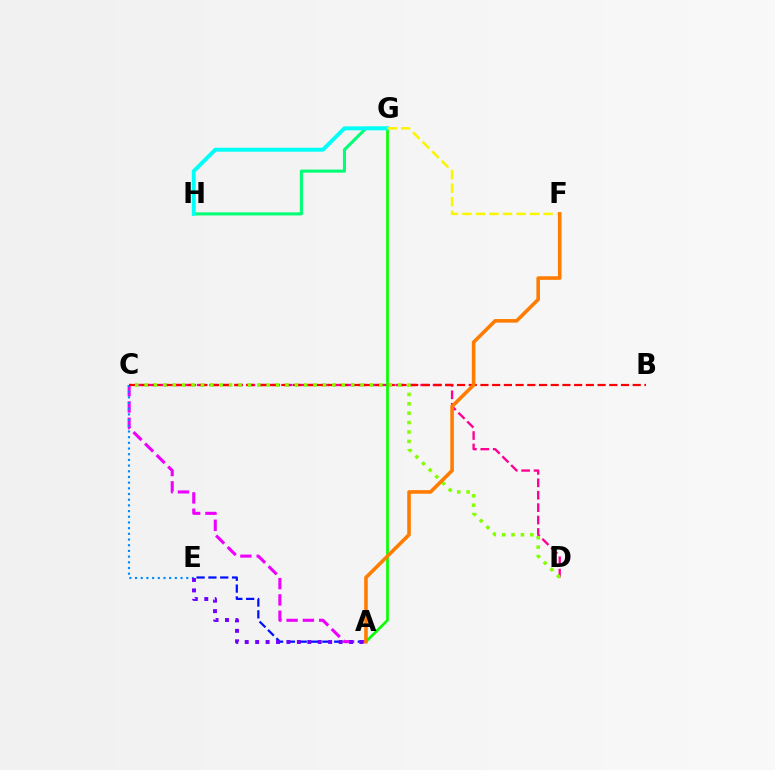{('A', 'E'): [{'color': '#0010ff', 'line_style': 'dashed', 'thickness': 1.61}, {'color': '#7200ff', 'line_style': 'dotted', 'thickness': 2.83}], ('G', 'H'): [{'color': '#00ff74', 'line_style': 'solid', 'thickness': 2.21}, {'color': '#00fff6', 'line_style': 'solid', 'thickness': 2.83}], ('C', 'D'): [{'color': '#ff0094', 'line_style': 'dashed', 'thickness': 1.69}, {'color': '#84ff00', 'line_style': 'dotted', 'thickness': 2.55}], ('A', 'C'): [{'color': '#ee00ff', 'line_style': 'dashed', 'thickness': 2.21}], ('C', 'E'): [{'color': '#008cff', 'line_style': 'dotted', 'thickness': 1.55}], ('B', 'C'): [{'color': '#ff0000', 'line_style': 'dashed', 'thickness': 1.59}], ('A', 'G'): [{'color': '#08ff00', 'line_style': 'solid', 'thickness': 1.94}], ('F', 'G'): [{'color': '#fcf500', 'line_style': 'dashed', 'thickness': 1.84}], ('A', 'F'): [{'color': '#ff7c00', 'line_style': 'solid', 'thickness': 2.58}]}